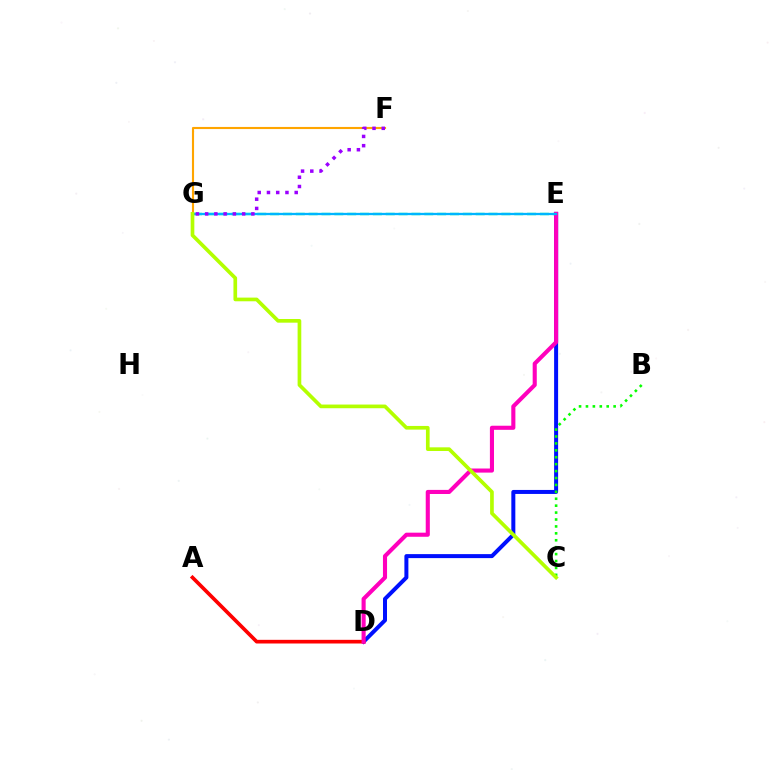{('D', 'E'): [{'color': '#0010ff', 'line_style': 'solid', 'thickness': 2.88}, {'color': '#ff00bd', 'line_style': 'solid', 'thickness': 2.95}], ('F', 'G'): [{'color': '#ffa500', 'line_style': 'solid', 'thickness': 1.53}, {'color': '#9b00ff', 'line_style': 'dotted', 'thickness': 2.51}], ('A', 'D'): [{'color': '#ff0000', 'line_style': 'solid', 'thickness': 2.64}], ('E', 'G'): [{'color': '#00ff9d', 'line_style': 'dashed', 'thickness': 1.75}, {'color': '#00b5ff', 'line_style': 'solid', 'thickness': 1.64}], ('B', 'C'): [{'color': '#08ff00', 'line_style': 'dotted', 'thickness': 1.88}], ('C', 'G'): [{'color': '#b3ff00', 'line_style': 'solid', 'thickness': 2.65}]}